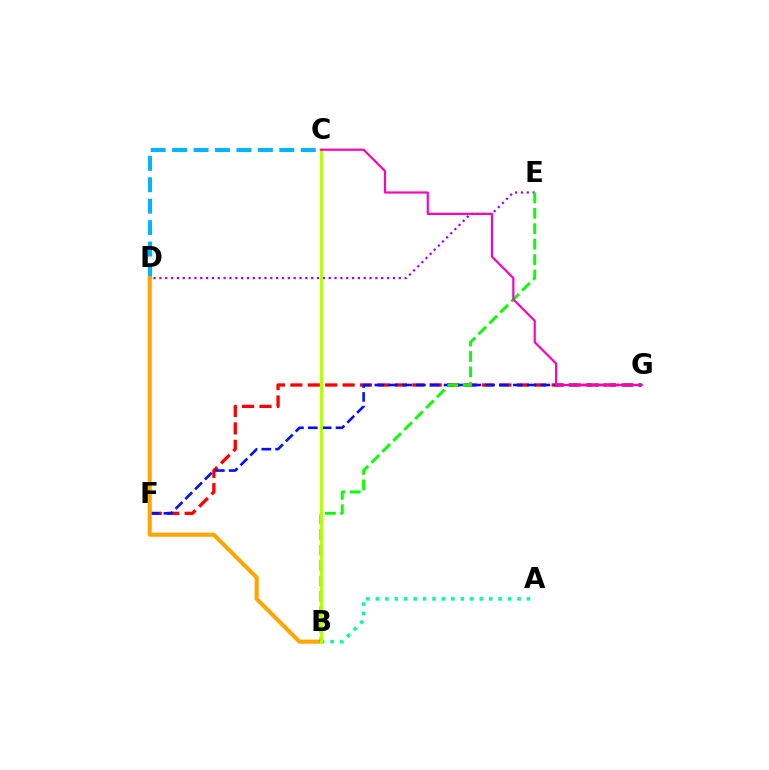{('D', 'E'): [{'color': '#9b00ff', 'line_style': 'dotted', 'thickness': 1.59}], ('F', 'G'): [{'color': '#ff0000', 'line_style': 'dashed', 'thickness': 2.37}, {'color': '#0010ff', 'line_style': 'dashed', 'thickness': 1.88}], ('A', 'B'): [{'color': '#00ff9d', 'line_style': 'dotted', 'thickness': 2.57}], ('C', 'D'): [{'color': '#00b5ff', 'line_style': 'dashed', 'thickness': 2.91}], ('B', 'D'): [{'color': '#ffa500', 'line_style': 'solid', 'thickness': 2.94}], ('B', 'E'): [{'color': '#08ff00', 'line_style': 'dashed', 'thickness': 2.1}], ('B', 'C'): [{'color': '#b3ff00', 'line_style': 'solid', 'thickness': 2.06}], ('C', 'G'): [{'color': '#ff00bd', 'line_style': 'solid', 'thickness': 1.57}]}